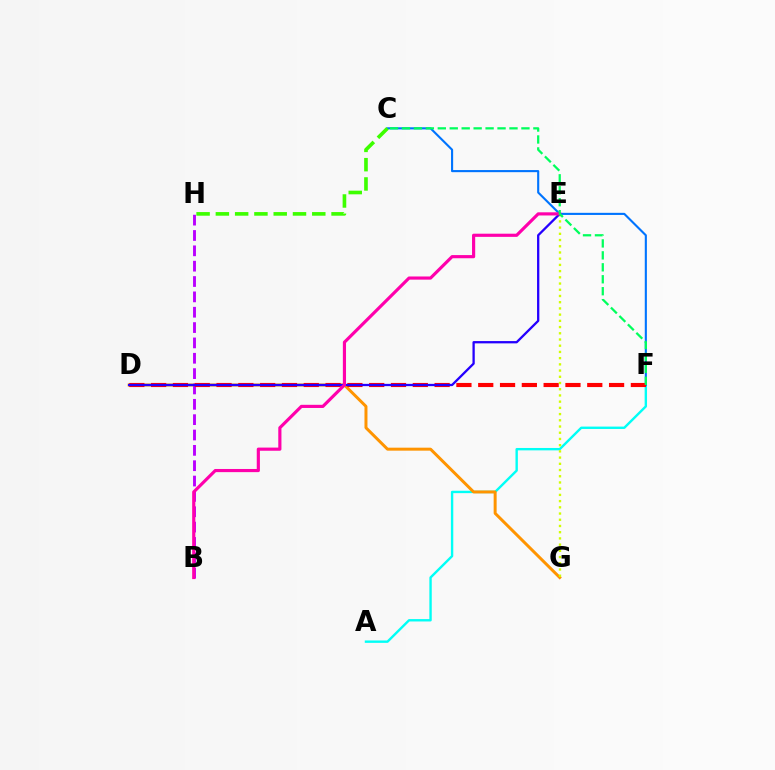{('A', 'F'): [{'color': '#00fff6', 'line_style': 'solid', 'thickness': 1.72}], ('D', 'G'): [{'color': '#ff9400', 'line_style': 'solid', 'thickness': 2.15}], ('C', 'F'): [{'color': '#0074ff', 'line_style': 'solid', 'thickness': 1.52}, {'color': '#00ff5c', 'line_style': 'dashed', 'thickness': 1.62}], ('B', 'H'): [{'color': '#b900ff', 'line_style': 'dashed', 'thickness': 2.09}], ('D', 'F'): [{'color': '#ff0000', 'line_style': 'dashed', 'thickness': 2.96}], ('E', 'G'): [{'color': '#d1ff00', 'line_style': 'dotted', 'thickness': 1.69}], ('D', 'E'): [{'color': '#2500ff', 'line_style': 'solid', 'thickness': 1.65}], ('B', 'E'): [{'color': '#ff00ac', 'line_style': 'solid', 'thickness': 2.28}], ('C', 'H'): [{'color': '#3dff00', 'line_style': 'dashed', 'thickness': 2.62}]}